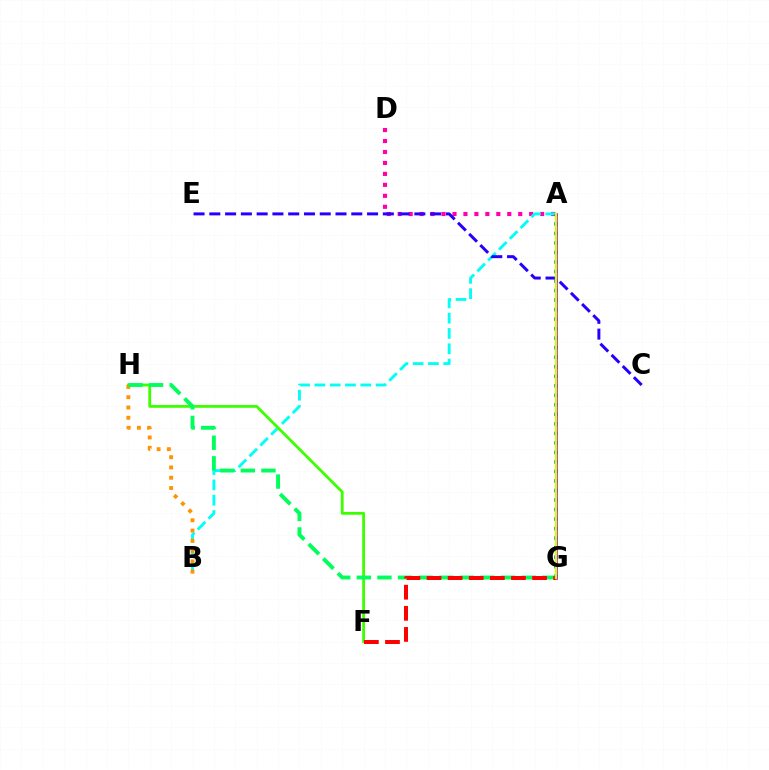{('A', 'D'): [{'color': '#ff00ac', 'line_style': 'dotted', 'thickness': 2.98}], ('A', 'B'): [{'color': '#00fff6', 'line_style': 'dashed', 'thickness': 2.08}], ('F', 'H'): [{'color': '#3dff00', 'line_style': 'solid', 'thickness': 2.02}], ('B', 'H'): [{'color': '#ff9400', 'line_style': 'dotted', 'thickness': 2.79}], ('A', 'G'): [{'color': '#0074ff', 'line_style': 'dotted', 'thickness': 2.59}, {'color': '#b900ff', 'line_style': 'solid', 'thickness': 1.93}, {'color': '#d1ff00', 'line_style': 'solid', 'thickness': 1.66}], ('G', 'H'): [{'color': '#00ff5c', 'line_style': 'dashed', 'thickness': 2.8}], ('C', 'E'): [{'color': '#2500ff', 'line_style': 'dashed', 'thickness': 2.14}], ('F', 'G'): [{'color': '#ff0000', 'line_style': 'dashed', 'thickness': 2.87}]}